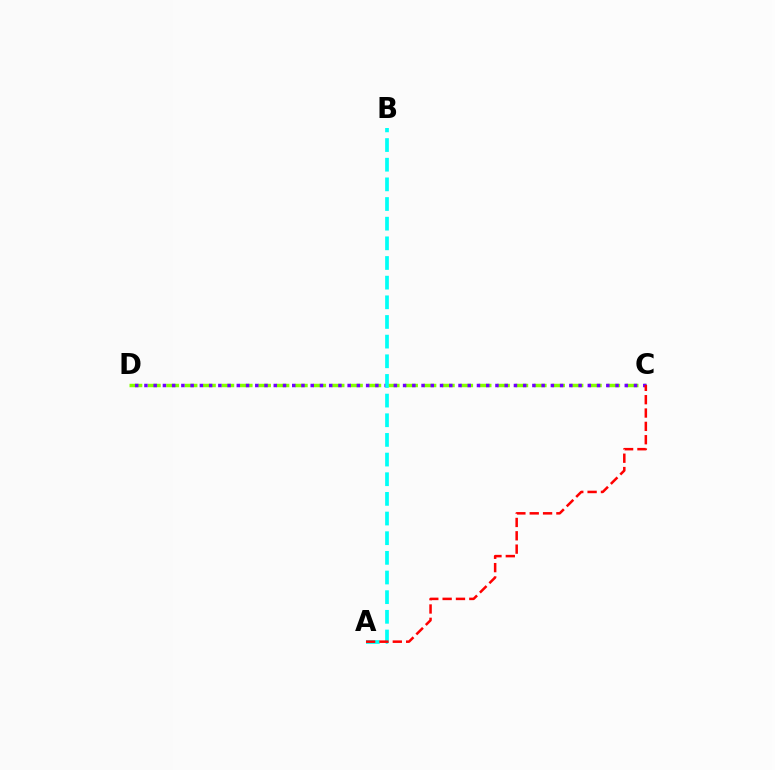{('C', 'D'): [{'color': '#84ff00', 'line_style': 'dashed', 'thickness': 2.5}, {'color': '#7200ff', 'line_style': 'dotted', 'thickness': 2.51}], ('A', 'B'): [{'color': '#00fff6', 'line_style': 'dashed', 'thickness': 2.67}], ('A', 'C'): [{'color': '#ff0000', 'line_style': 'dashed', 'thickness': 1.81}]}